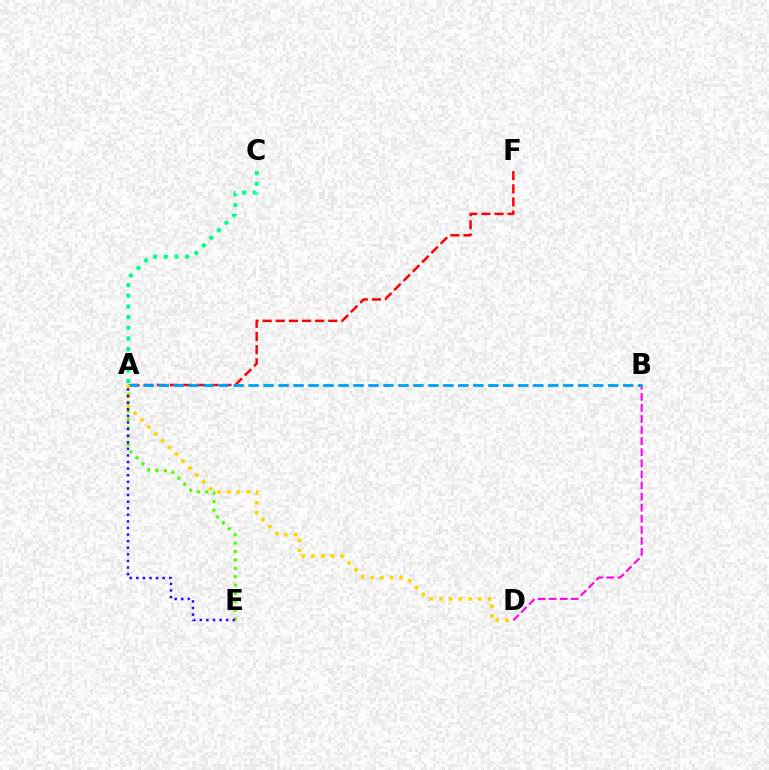{('B', 'D'): [{'color': '#ff00ed', 'line_style': 'dashed', 'thickness': 1.51}], ('A', 'F'): [{'color': '#ff0000', 'line_style': 'dashed', 'thickness': 1.78}], ('A', 'E'): [{'color': '#4fff00', 'line_style': 'dotted', 'thickness': 2.28}, {'color': '#3700ff', 'line_style': 'dotted', 'thickness': 1.79}], ('A', 'B'): [{'color': '#009eff', 'line_style': 'dashed', 'thickness': 2.04}], ('A', 'D'): [{'color': '#ffd500', 'line_style': 'dotted', 'thickness': 2.64}], ('A', 'C'): [{'color': '#00ff86', 'line_style': 'dotted', 'thickness': 2.9}]}